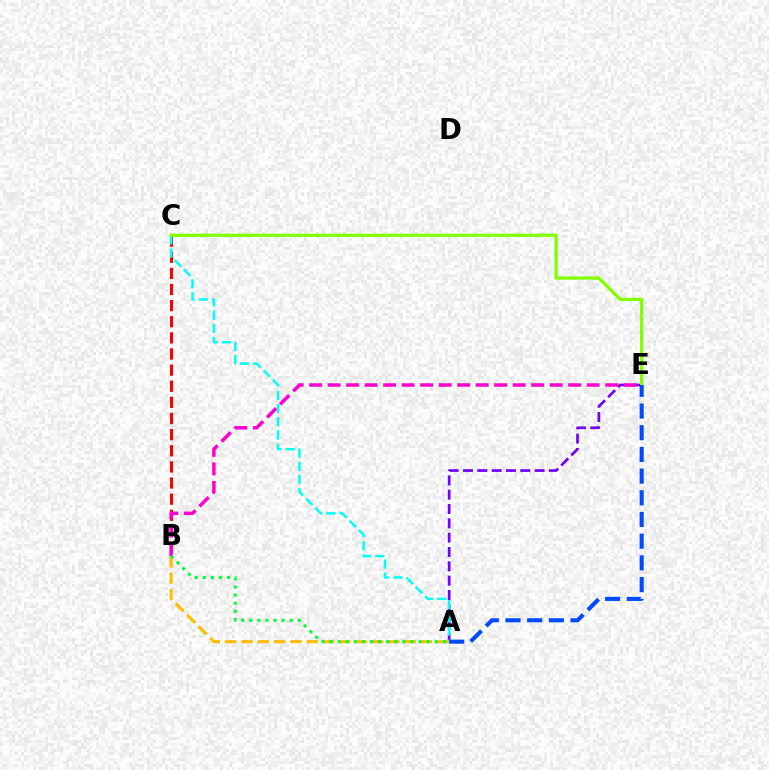{('B', 'C'): [{'color': '#ff0000', 'line_style': 'dashed', 'thickness': 2.19}], ('A', 'E'): [{'color': '#7200ff', 'line_style': 'dashed', 'thickness': 1.95}, {'color': '#004bff', 'line_style': 'dashed', 'thickness': 2.95}], ('B', 'E'): [{'color': '#ff00cf', 'line_style': 'dashed', 'thickness': 2.51}], ('A', 'C'): [{'color': '#00fff6', 'line_style': 'dashed', 'thickness': 1.79}], ('A', 'B'): [{'color': '#ffbd00', 'line_style': 'dashed', 'thickness': 2.22}, {'color': '#00ff39', 'line_style': 'dotted', 'thickness': 2.2}], ('C', 'E'): [{'color': '#84ff00', 'line_style': 'solid', 'thickness': 2.37}]}